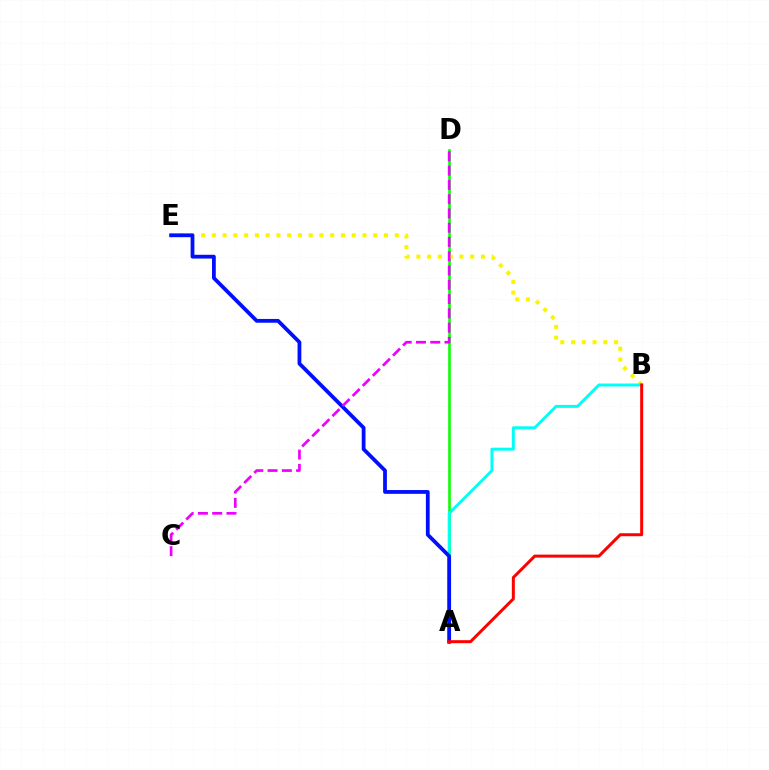{('A', 'D'): [{'color': '#08ff00', 'line_style': 'solid', 'thickness': 1.86}], ('B', 'E'): [{'color': '#fcf500', 'line_style': 'dotted', 'thickness': 2.92}], ('A', 'B'): [{'color': '#00fff6', 'line_style': 'solid', 'thickness': 2.13}, {'color': '#ff0000', 'line_style': 'solid', 'thickness': 2.15}], ('A', 'E'): [{'color': '#0010ff', 'line_style': 'solid', 'thickness': 2.73}], ('C', 'D'): [{'color': '#ee00ff', 'line_style': 'dashed', 'thickness': 1.94}]}